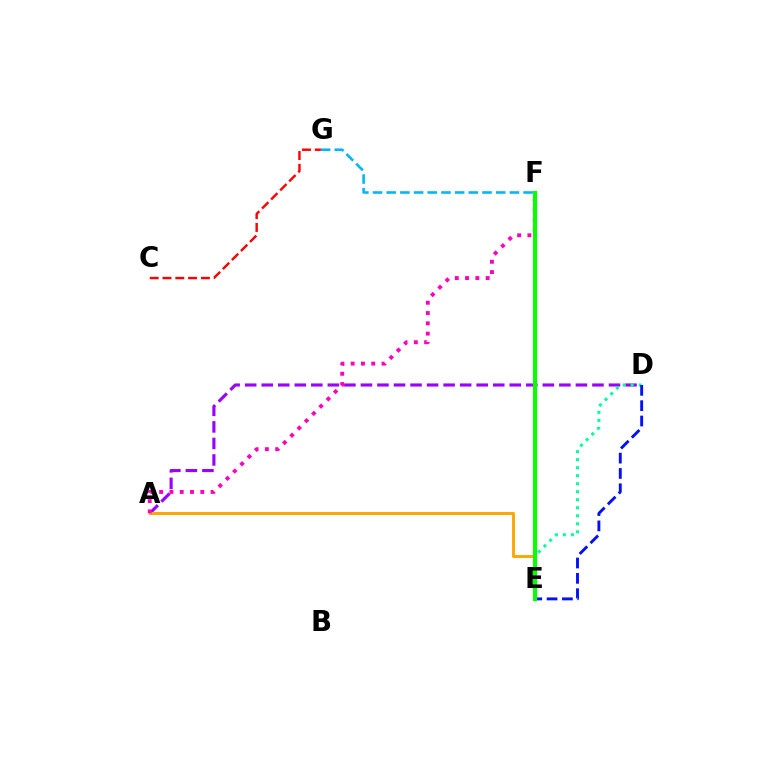{('E', 'F'): [{'color': '#b3ff00', 'line_style': 'dotted', 'thickness': 1.78}, {'color': '#08ff00', 'line_style': 'solid', 'thickness': 2.99}], ('A', 'D'): [{'color': '#9b00ff', 'line_style': 'dashed', 'thickness': 2.25}], ('D', 'E'): [{'color': '#00ff9d', 'line_style': 'dotted', 'thickness': 2.18}, {'color': '#0010ff', 'line_style': 'dashed', 'thickness': 2.08}], ('A', 'E'): [{'color': '#ffa500', 'line_style': 'solid', 'thickness': 2.1}], ('F', 'G'): [{'color': '#00b5ff', 'line_style': 'dashed', 'thickness': 1.86}], ('A', 'F'): [{'color': '#ff00bd', 'line_style': 'dotted', 'thickness': 2.8}], ('C', 'G'): [{'color': '#ff0000', 'line_style': 'dashed', 'thickness': 1.74}]}